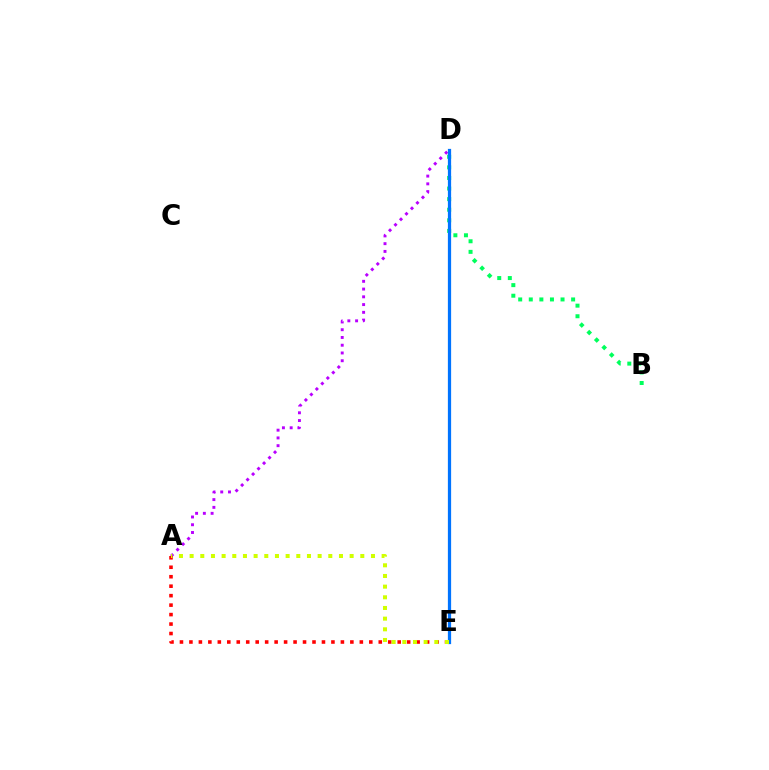{('A', 'D'): [{'color': '#b900ff', 'line_style': 'dotted', 'thickness': 2.11}], ('A', 'E'): [{'color': '#ff0000', 'line_style': 'dotted', 'thickness': 2.57}, {'color': '#d1ff00', 'line_style': 'dotted', 'thickness': 2.9}], ('B', 'D'): [{'color': '#00ff5c', 'line_style': 'dotted', 'thickness': 2.88}], ('D', 'E'): [{'color': '#0074ff', 'line_style': 'solid', 'thickness': 2.33}]}